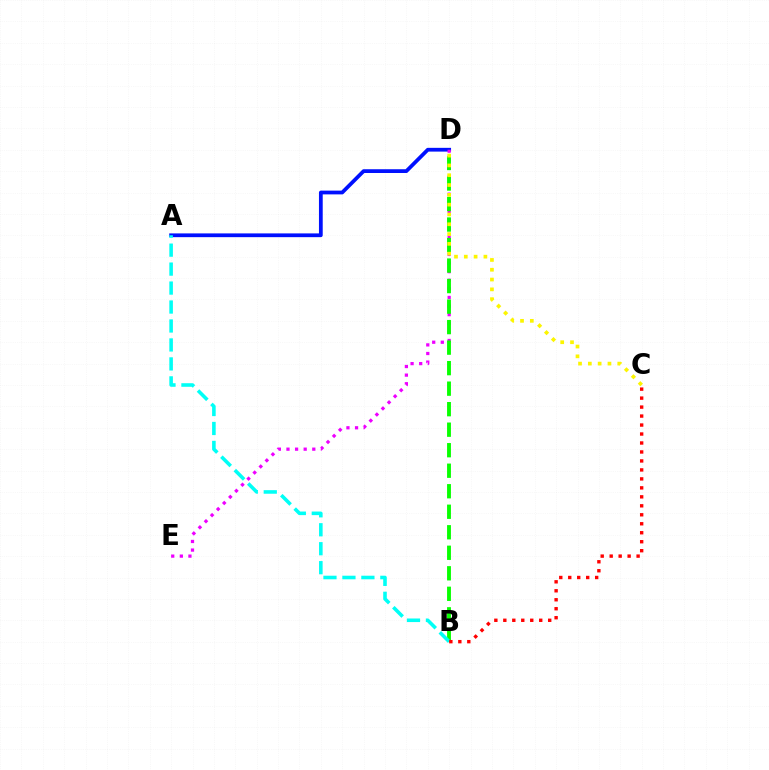{('A', 'D'): [{'color': '#0010ff', 'line_style': 'solid', 'thickness': 2.71}], ('D', 'E'): [{'color': '#ee00ff', 'line_style': 'dotted', 'thickness': 2.34}], ('B', 'D'): [{'color': '#08ff00', 'line_style': 'dashed', 'thickness': 2.79}], ('A', 'B'): [{'color': '#00fff6', 'line_style': 'dashed', 'thickness': 2.58}], ('C', 'D'): [{'color': '#fcf500', 'line_style': 'dotted', 'thickness': 2.66}], ('B', 'C'): [{'color': '#ff0000', 'line_style': 'dotted', 'thickness': 2.44}]}